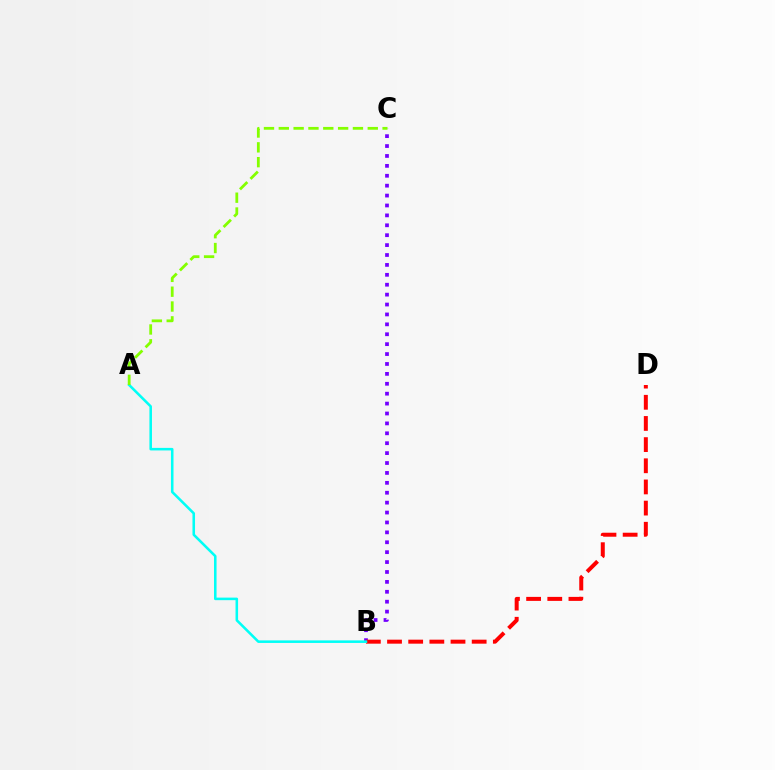{('B', 'C'): [{'color': '#7200ff', 'line_style': 'dotted', 'thickness': 2.69}], ('B', 'D'): [{'color': '#ff0000', 'line_style': 'dashed', 'thickness': 2.87}], ('A', 'B'): [{'color': '#00fff6', 'line_style': 'solid', 'thickness': 1.84}], ('A', 'C'): [{'color': '#84ff00', 'line_style': 'dashed', 'thickness': 2.01}]}